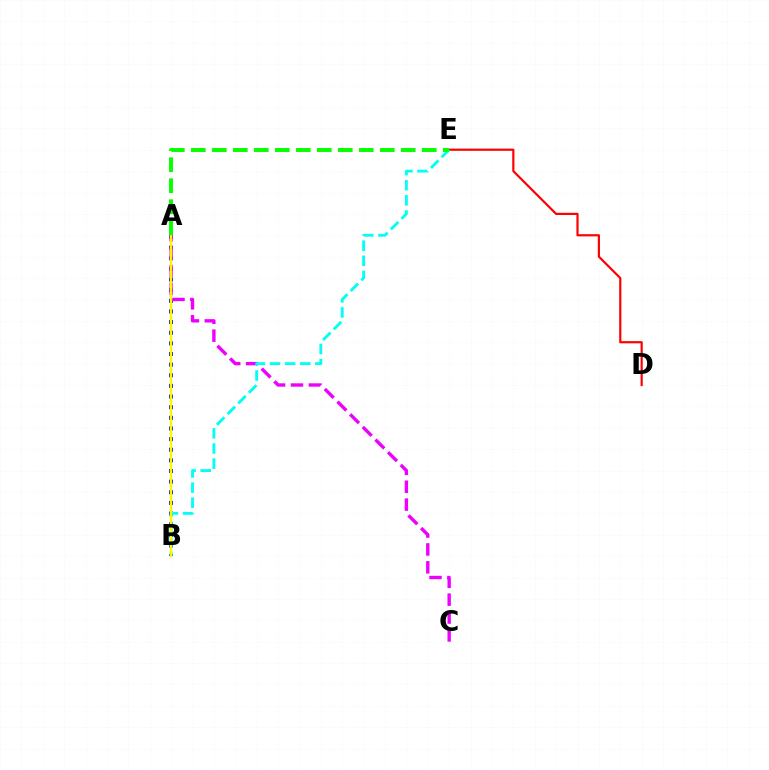{('D', 'E'): [{'color': '#ff0000', 'line_style': 'solid', 'thickness': 1.57}], ('A', 'B'): [{'color': '#0010ff', 'line_style': 'dotted', 'thickness': 2.89}, {'color': '#fcf500', 'line_style': 'solid', 'thickness': 1.75}], ('A', 'C'): [{'color': '#ee00ff', 'line_style': 'dashed', 'thickness': 2.43}], ('B', 'E'): [{'color': '#00fff6', 'line_style': 'dashed', 'thickness': 2.05}], ('A', 'E'): [{'color': '#08ff00', 'line_style': 'dashed', 'thickness': 2.85}]}